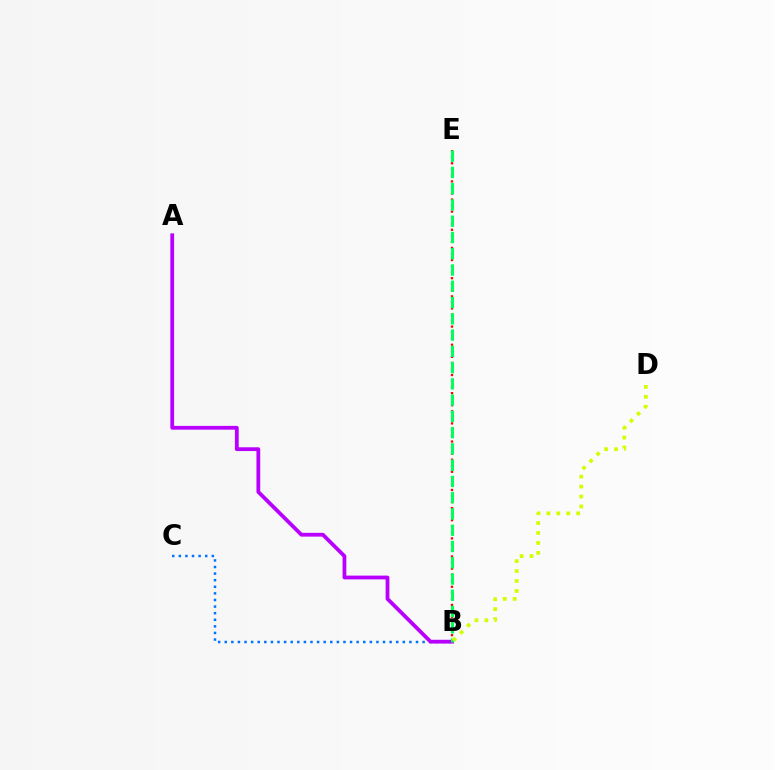{('B', 'C'): [{'color': '#0074ff', 'line_style': 'dotted', 'thickness': 1.79}], ('A', 'B'): [{'color': '#b900ff', 'line_style': 'solid', 'thickness': 2.72}], ('B', 'E'): [{'color': '#ff0000', 'line_style': 'dotted', 'thickness': 1.64}, {'color': '#00ff5c', 'line_style': 'dashed', 'thickness': 2.21}], ('B', 'D'): [{'color': '#d1ff00', 'line_style': 'dotted', 'thickness': 2.7}]}